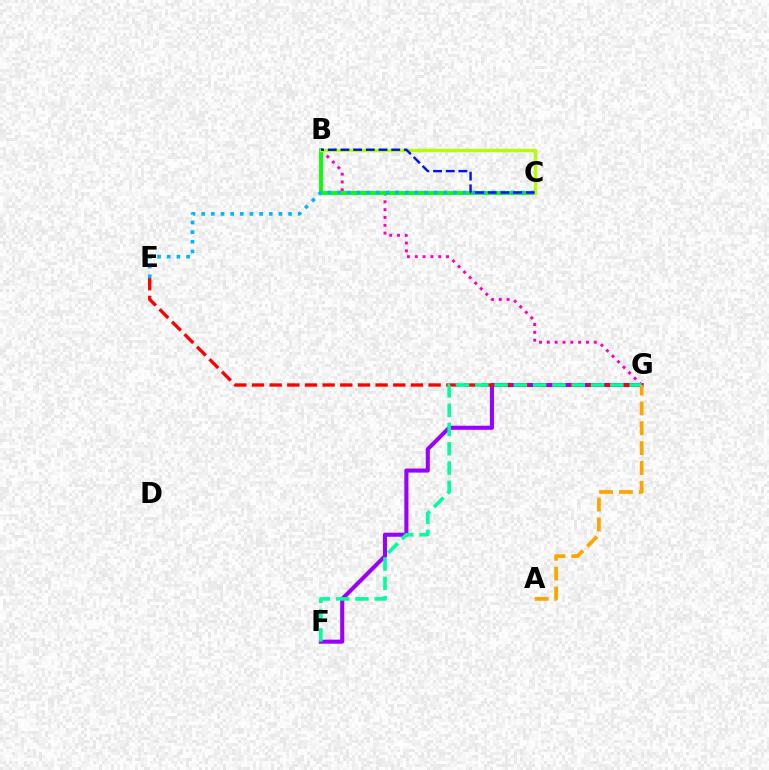{('F', 'G'): [{'color': '#9b00ff', 'line_style': 'solid', 'thickness': 2.94}, {'color': '#00ff9d', 'line_style': 'dashed', 'thickness': 2.62}], ('B', 'G'): [{'color': '#ff00bd', 'line_style': 'dotted', 'thickness': 2.13}], ('E', 'G'): [{'color': '#ff0000', 'line_style': 'dashed', 'thickness': 2.4}], ('B', 'C'): [{'color': '#08ff00', 'line_style': 'solid', 'thickness': 2.78}, {'color': '#b3ff00', 'line_style': 'solid', 'thickness': 2.45}, {'color': '#0010ff', 'line_style': 'dashed', 'thickness': 1.72}], ('C', 'E'): [{'color': '#00b5ff', 'line_style': 'dotted', 'thickness': 2.62}], ('A', 'G'): [{'color': '#ffa500', 'line_style': 'dashed', 'thickness': 2.7}]}